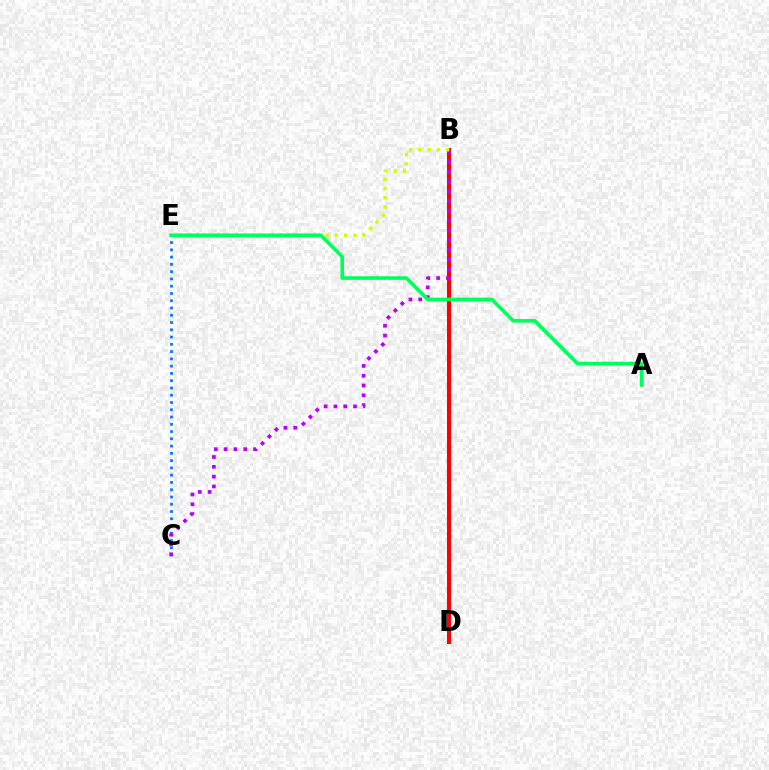{('B', 'D'): [{'color': '#ff0000', 'line_style': 'solid', 'thickness': 2.91}], ('C', 'E'): [{'color': '#0074ff', 'line_style': 'dotted', 'thickness': 1.97}], ('B', 'C'): [{'color': '#b900ff', 'line_style': 'dotted', 'thickness': 2.66}], ('B', 'E'): [{'color': '#d1ff00', 'line_style': 'dotted', 'thickness': 2.5}], ('A', 'E'): [{'color': '#00ff5c', 'line_style': 'solid', 'thickness': 2.59}]}